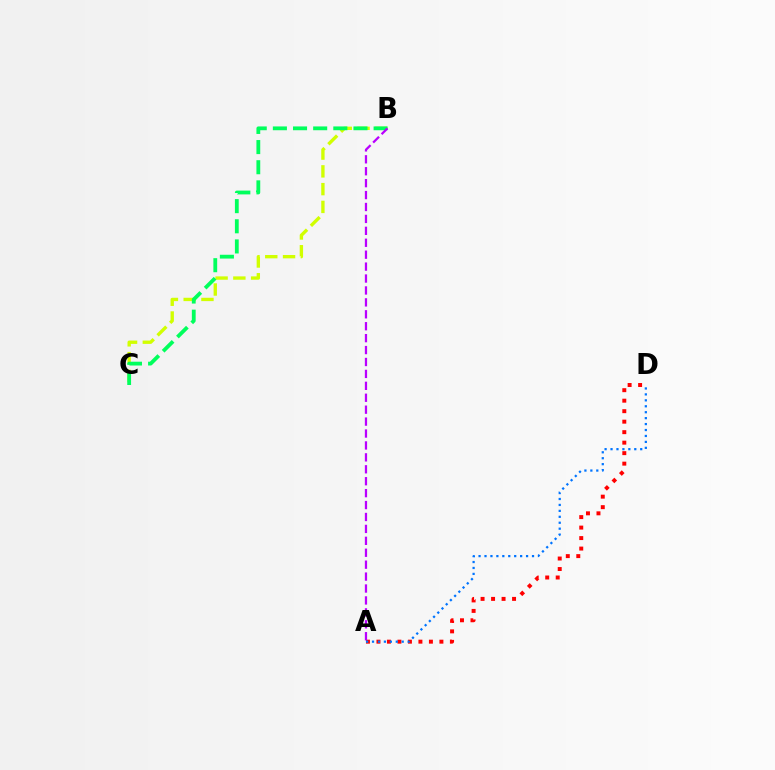{('B', 'C'): [{'color': '#d1ff00', 'line_style': 'dashed', 'thickness': 2.41}, {'color': '#00ff5c', 'line_style': 'dashed', 'thickness': 2.74}], ('A', 'D'): [{'color': '#ff0000', 'line_style': 'dotted', 'thickness': 2.85}, {'color': '#0074ff', 'line_style': 'dotted', 'thickness': 1.61}], ('A', 'B'): [{'color': '#b900ff', 'line_style': 'dashed', 'thickness': 1.62}]}